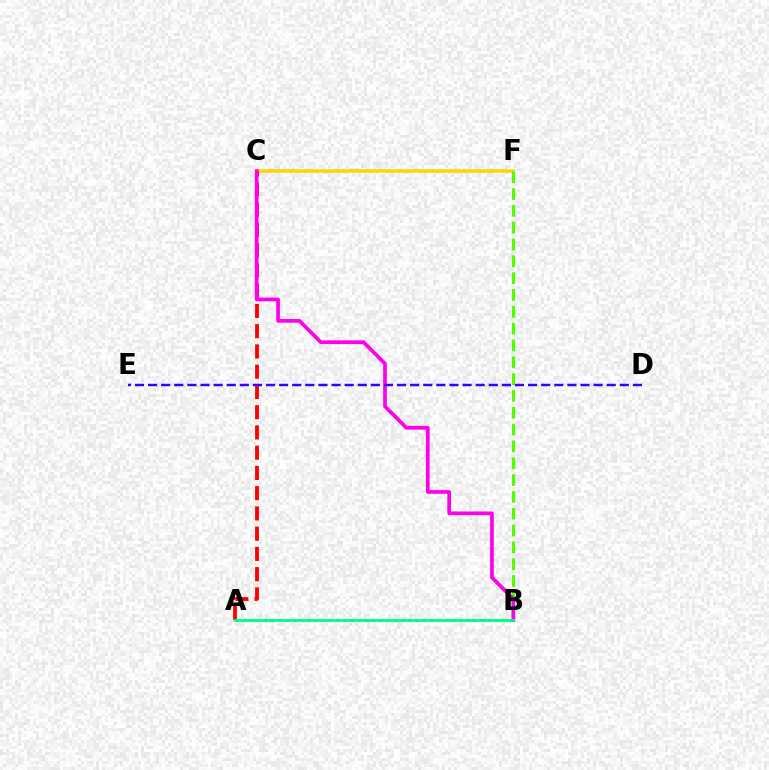{('C', 'F'): [{'color': '#ffd500', 'line_style': 'solid', 'thickness': 2.52}], ('A', 'B'): [{'color': '#009eff', 'line_style': 'dotted', 'thickness': 1.96}, {'color': '#00ff86', 'line_style': 'solid', 'thickness': 2.03}], ('B', 'F'): [{'color': '#4fff00', 'line_style': 'dashed', 'thickness': 2.29}], ('A', 'C'): [{'color': '#ff0000', 'line_style': 'dashed', 'thickness': 2.75}], ('B', 'C'): [{'color': '#ff00ed', 'line_style': 'solid', 'thickness': 2.67}], ('D', 'E'): [{'color': '#3700ff', 'line_style': 'dashed', 'thickness': 1.78}]}